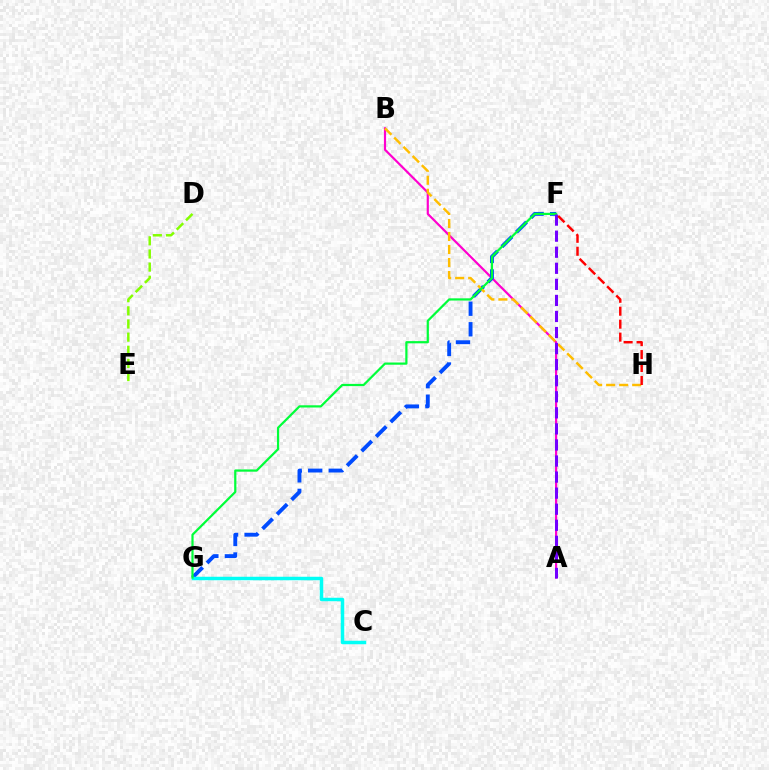{('A', 'B'): [{'color': '#ff00cf', 'line_style': 'solid', 'thickness': 1.57}], ('F', 'G'): [{'color': '#004bff', 'line_style': 'dashed', 'thickness': 2.79}, {'color': '#00ff39', 'line_style': 'solid', 'thickness': 1.59}], ('C', 'G'): [{'color': '#00fff6', 'line_style': 'solid', 'thickness': 2.51}], ('B', 'H'): [{'color': '#ffbd00', 'line_style': 'dashed', 'thickness': 1.77}], ('D', 'E'): [{'color': '#84ff00', 'line_style': 'dashed', 'thickness': 1.79}], ('A', 'F'): [{'color': '#7200ff', 'line_style': 'dashed', 'thickness': 2.18}], ('F', 'H'): [{'color': '#ff0000', 'line_style': 'dashed', 'thickness': 1.76}]}